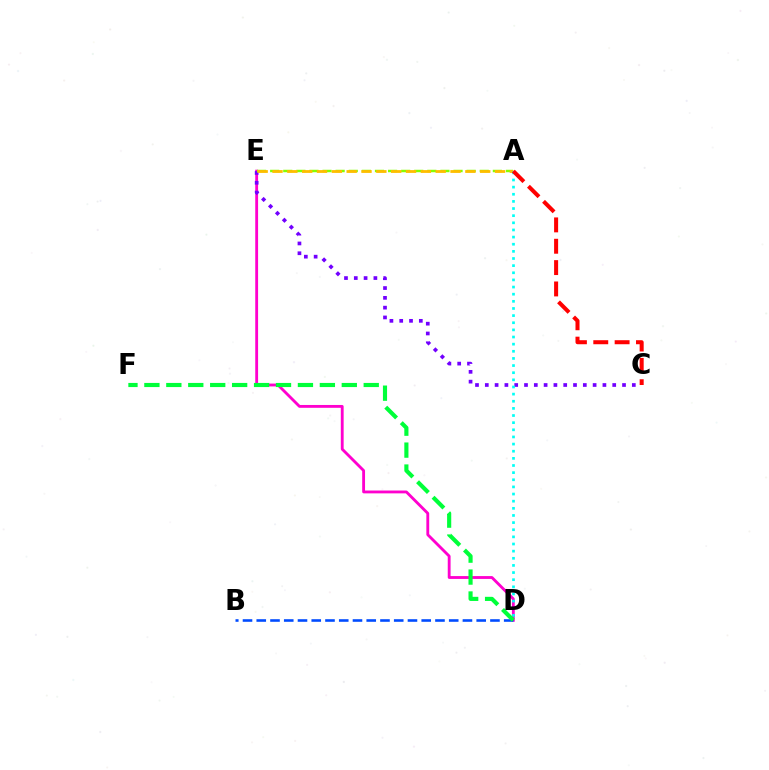{('D', 'E'): [{'color': '#ff00cf', 'line_style': 'solid', 'thickness': 2.04}], ('C', 'E'): [{'color': '#7200ff', 'line_style': 'dotted', 'thickness': 2.66}], ('A', 'E'): [{'color': '#84ff00', 'line_style': 'dashed', 'thickness': 1.78}, {'color': '#ffbd00', 'line_style': 'dashed', 'thickness': 2.02}], ('A', 'D'): [{'color': '#00fff6', 'line_style': 'dotted', 'thickness': 1.94}], ('B', 'D'): [{'color': '#004bff', 'line_style': 'dashed', 'thickness': 1.87}], ('A', 'C'): [{'color': '#ff0000', 'line_style': 'dashed', 'thickness': 2.9}], ('D', 'F'): [{'color': '#00ff39', 'line_style': 'dashed', 'thickness': 2.98}]}